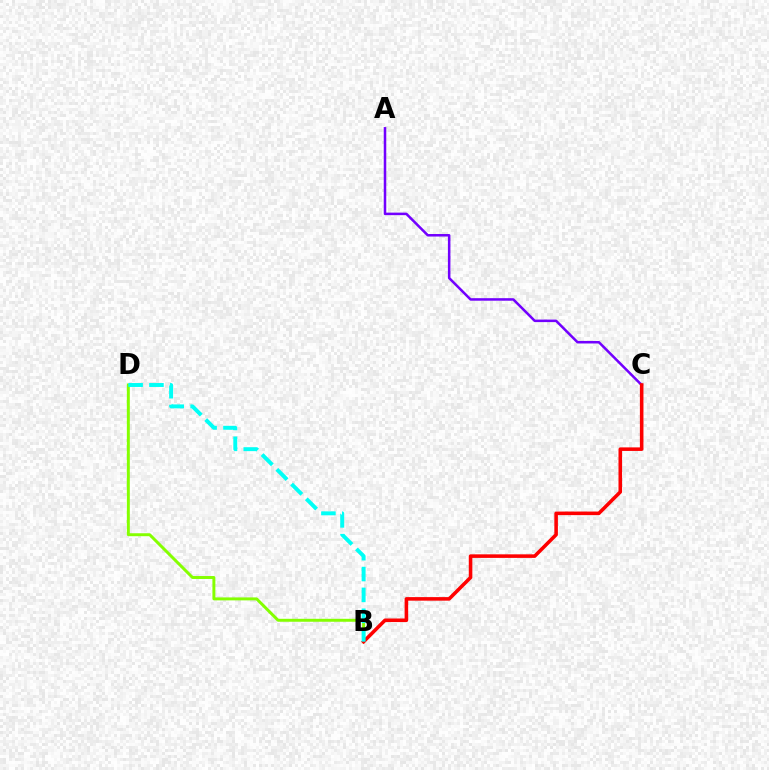{('B', 'D'): [{'color': '#84ff00', 'line_style': 'solid', 'thickness': 2.13}, {'color': '#00fff6', 'line_style': 'dashed', 'thickness': 2.83}], ('A', 'C'): [{'color': '#7200ff', 'line_style': 'solid', 'thickness': 1.82}], ('B', 'C'): [{'color': '#ff0000', 'line_style': 'solid', 'thickness': 2.56}]}